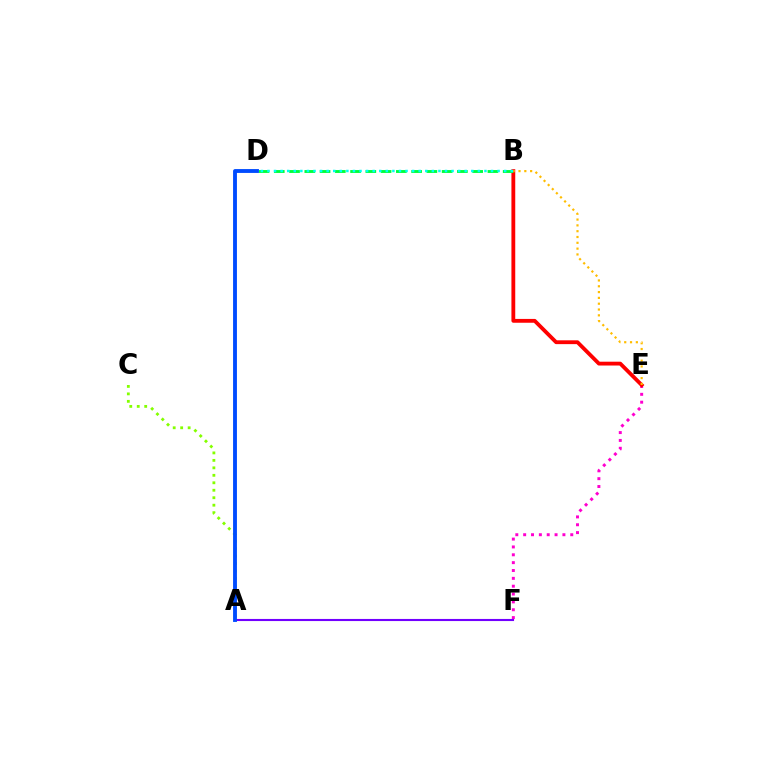{('E', 'F'): [{'color': '#ff00cf', 'line_style': 'dotted', 'thickness': 2.13}], ('A', 'C'): [{'color': '#84ff00', 'line_style': 'dotted', 'thickness': 2.03}], ('B', 'E'): [{'color': '#ff0000', 'line_style': 'solid', 'thickness': 2.75}, {'color': '#ffbd00', 'line_style': 'dotted', 'thickness': 1.58}], ('B', 'D'): [{'color': '#00ff39', 'line_style': 'dashed', 'thickness': 2.07}, {'color': '#00fff6', 'line_style': 'dotted', 'thickness': 1.79}], ('A', 'F'): [{'color': '#7200ff', 'line_style': 'solid', 'thickness': 1.52}], ('A', 'D'): [{'color': '#004bff', 'line_style': 'solid', 'thickness': 2.78}]}